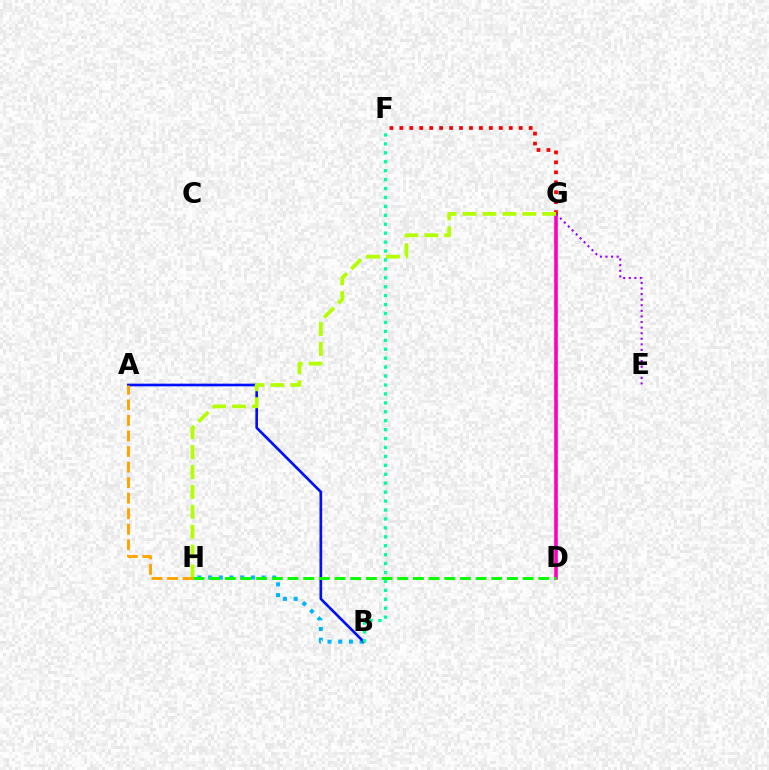{('B', 'H'): [{'color': '#00b5ff', 'line_style': 'dotted', 'thickness': 2.9}], ('D', 'G'): [{'color': '#ff00bd', 'line_style': 'solid', 'thickness': 2.61}], ('E', 'G'): [{'color': '#9b00ff', 'line_style': 'dotted', 'thickness': 1.52}], ('F', 'G'): [{'color': '#ff0000', 'line_style': 'dotted', 'thickness': 2.7}], ('A', 'B'): [{'color': '#0010ff', 'line_style': 'solid', 'thickness': 1.92}], ('G', 'H'): [{'color': '#b3ff00', 'line_style': 'dashed', 'thickness': 2.7}], ('A', 'H'): [{'color': '#ffa500', 'line_style': 'dashed', 'thickness': 2.11}], ('D', 'H'): [{'color': '#08ff00', 'line_style': 'dashed', 'thickness': 2.13}], ('B', 'F'): [{'color': '#00ff9d', 'line_style': 'dotted', 'thickness': 2.43}]}